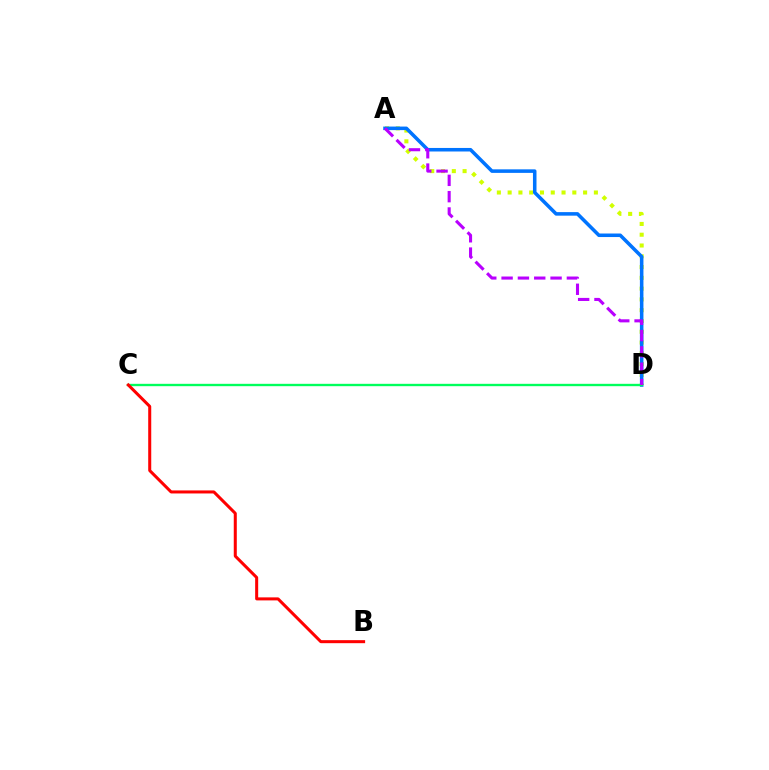{('A', 'D'): [{'color': '#d1ff00', 'line_style': 'dotted', 'thickness': 2.93}, {'color': '#0074ff', 'line_style': 'solid', 'thickness': 2.55}, {'color': '#b900ff', 'line_style': 'dashed', 'thickness': 2.22}], ('C', 'D'): [{'color': '#00ff5c', 'line_style': 'solid', 'thickness': 1.7}], ('B', 'C'): [{'color': '#ff0000', 'line_style': 'solid', 'thickness': 2.18}]}